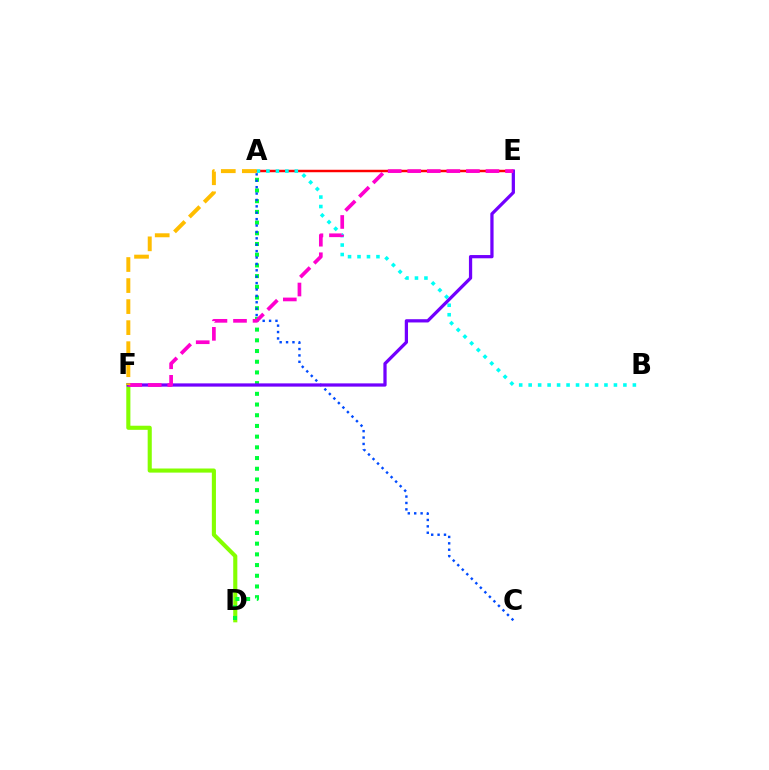{('D', 'F'): [{'color': '#84ff00', 'line_style': 'solid', 'thickness': 2.96}], ('A', 'E'): [{'color': '#ff0000', 'line_style': 'solid', 'thickness': 1.77}], ('A', 'D'): [{'color': '#00ff39', 'line_style': 'dotted', 'thickness': 2.91}], ('A', 'C'): [{'color': '#004bff', 'line_style': 'dotted', 'thickness': 1.74}], ('A', 'B'): [{'color': '#00fff6', 'line_style': 'dotted', 'thickness': 2.57}], ('E', 'F'): [{'color': '#7200ff', 'line_style': 'solid', 'thickness': 2.34}, {'color': '#ff00cf', 'line_style': 'dashed', 'thickness': 2.66}], ('A', 'F'): [{'color': '#ffbd00', 'line_style': 'dashed', 'thickness': 2.86}]}